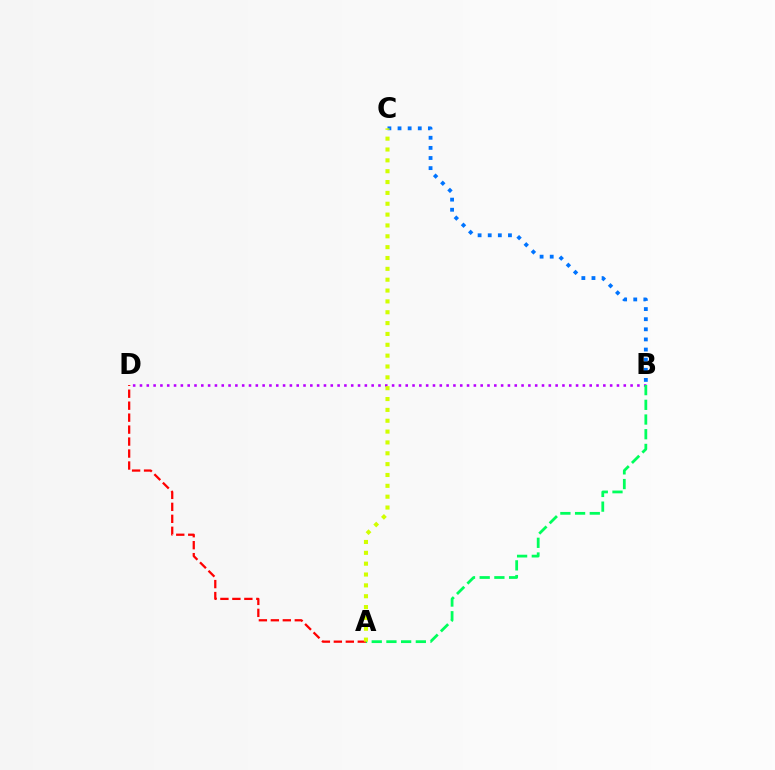{('B', 'C'): [{'color': '#0074ff', 'line_style': 'dotted', 'thickness': 2.75}], ('B', 'D'): [{'color': '#b900ff', 'line_style': 'dotted', 'thickness': 1.85}], ('A', 'B'): [{'color': '#00ff5c', 'line_style': 'dashed', 'thickness': 2.0}], ('A', 'D'): [{'color': '#ff0000', 'line_style': 'dashed', 'thickness': 1.63}], ('A', 'C'): [{'color': '#d1ff00', 'line_style': 'dotted', 'thickness': 2.95}]}